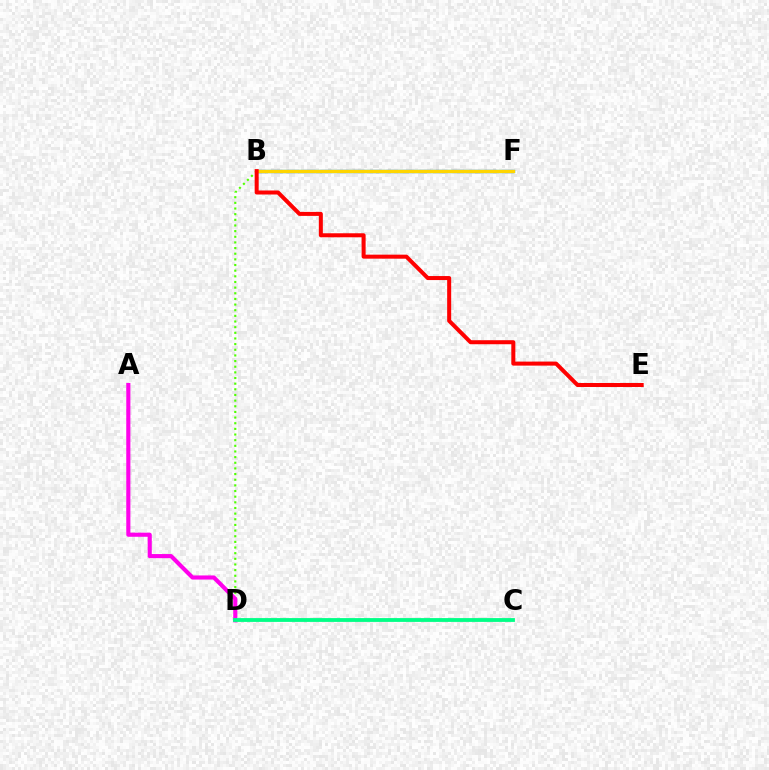{('B', 'D'): [{'color': '#4fff00', 'line_style': 'dotted', 'thickness': 1.54}], ('A', 'D'): [{'color': '#ff00ed', 'line_style': 'solid', 'thickness': 2.96}], ('B', 'F'): [{'color': '#3700ff', 'line_style': 'dashed', 'thickness': 2.24}, {'color': '#009eff', 'line_style': 'solid', 'thickness': 2.38}, {'color': '#ffd500', 'line_style': 'solid', 'thickness': 2.37}], ('C', 'D'): [{'color': '#00ff86', 'line_style': 'solid', 'thickness': 2.74}], ('B', 'E'): [{'color': '#ff0000', 'line_style': 'solid', 'thickness': 2.89}]}